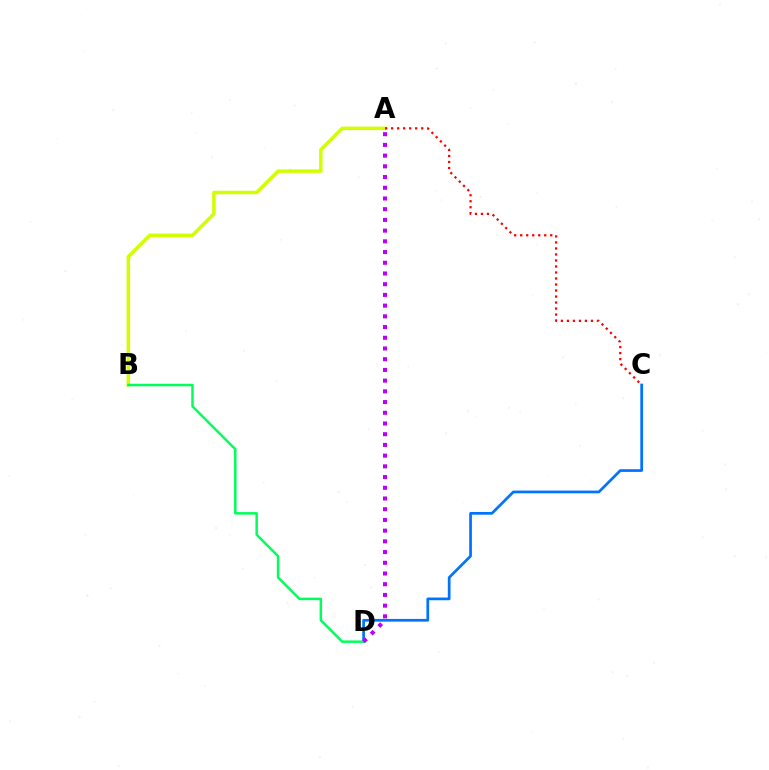{('A', 'B'): [{'color': '#d1ff00', 'line_style': 'solid', 'thickness': 2.52}], ('A', 'C'): [{'color': '#ff0000', 'line_style': 'dotted', 'thickness': 1.63}], ('C', 'D'): [{'color': '#0074ff', 'line_style': 'solid', 'thickness': 1.96}], ('B', 'D'): [{'color': '#00ff5c', 'line_style': 'solid', 'thickness': 1.8}], ('A', 'D'): [{'color': '#b900ff', 'line_style': 'dotted', 'thickness': 2.91}]}